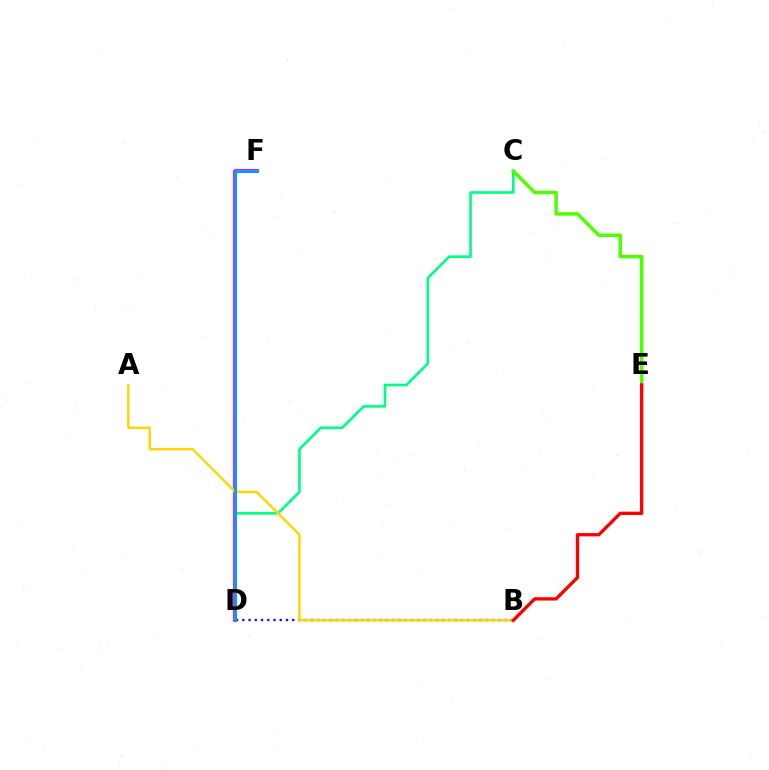{('C', 'D'): [{'color': '#00ff86', 'line_style': 'solid', 'thickness': 1.91}], ('B', 'D'): [{'color': '#3700ff', 'line_style': 'dotted', 'thickness': 1.7}], ('D', 'F'): [{'color': '#ff00ed', 'line_style': 'solid', 'thickness': 2.76}, {'color': '#009eff', 'line_style': 'solid', 'thickness': 1.98}], ('A', 'B'): [{'color': '#ffd500', 'line_style': 'solid', 'thickness': 1.74}], ('C', 'E'): [{'color': '#4fff00', 'line_style': 'solid', 'thickness': 2.52}], ('B', 'E'): [{'color': '#ff0000', 'line_style': 'solid', 'thickness': 2.39}]}